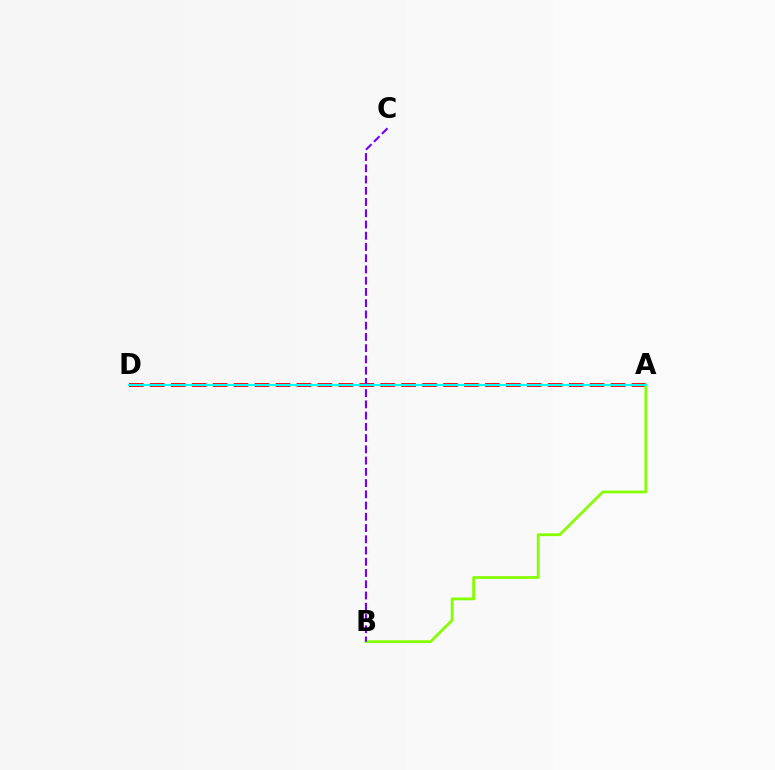{('A', 'D'): [{'color': '#ff0000', 'line_style': 'dashed', 'thickness': 2.85}, {'color': '#00fff6', 'line_style': 'solid', 'thickness': 1.55}], ('A', 'B'): [{'color': '#84ff00', 'line_style': 'solid', 'thickness': 1.99}], ('B', 'C'): [{'color': '#7200ff', 'line_style': 'dashed', 'thickness': 1.53}]}